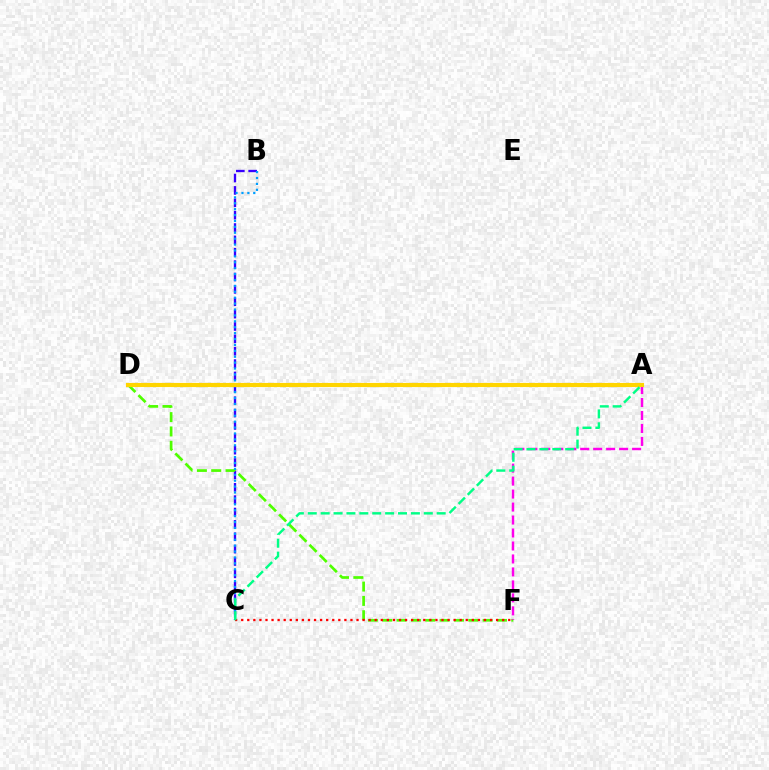{('B', 'C'): [{'color': '#3700ff', 'line_style': 'dashed', 'thickness': 1.68}, {'color': '#009eff', 'line_style': 'dotted', 'thickness': 1.6}], ('D', 'F'): [{'color': '#4fff00', 'line_style': 'dashed', 'thickness': 1.95}], ('C', 'F'): [{'color': '#ff0000', 'line_style': 'dotted', 'thickness': 1.65}], ('A', 'F'): [{'color': '#ff00ed', 'line_style': 'dashed', 'thickness': 1.76}], ('A', 'D'): [{'color': '#ffd500', 'line_style': 'solid', 'thickness': 2.97}], ('A', 'C'): [{'color': '#00ff86', 'line_style': 'dashed', 'thickness': 1.75}]}